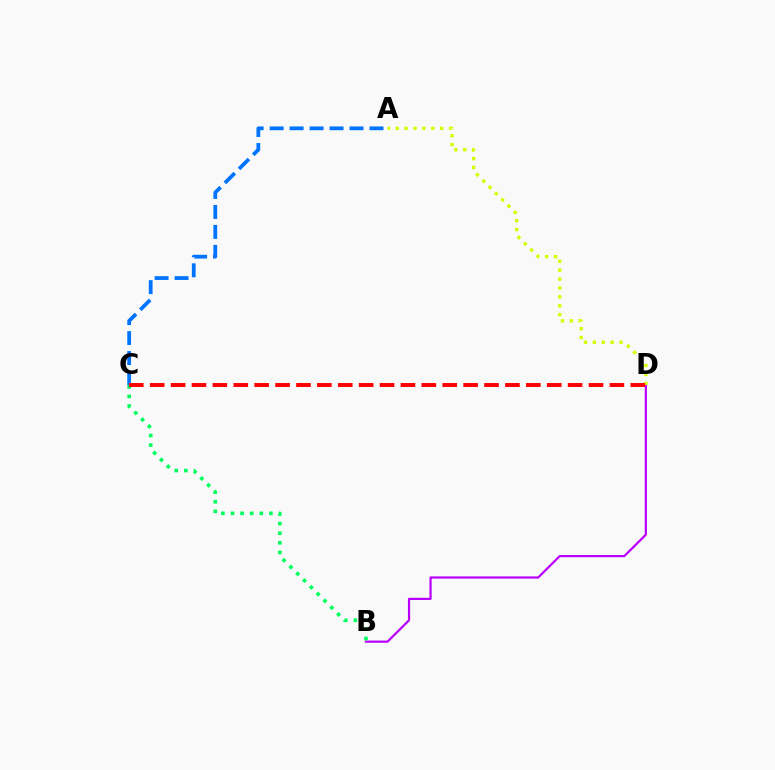{('A', 'C'): [{'color': '#0074ff', 'line_style': 'dashed', 'thickness': 2.71}], ('B', 'D'): [{'color': '#b900ff', 'line_style': 'solid', 'thickness': 1.59}], ('B', 'C'): [{'color': '#00ff5c', 'line_style': 'dotted', 'thickness': 2.61}], ('A', 'D'): [{'color': '#d1ff00', 'line_style': 'dotted', 'thickness': 2.41}], ('C', 'D'): [{'color': '#ff0000', 'line_style': 'dashed', 'thickness': 2.84}]}